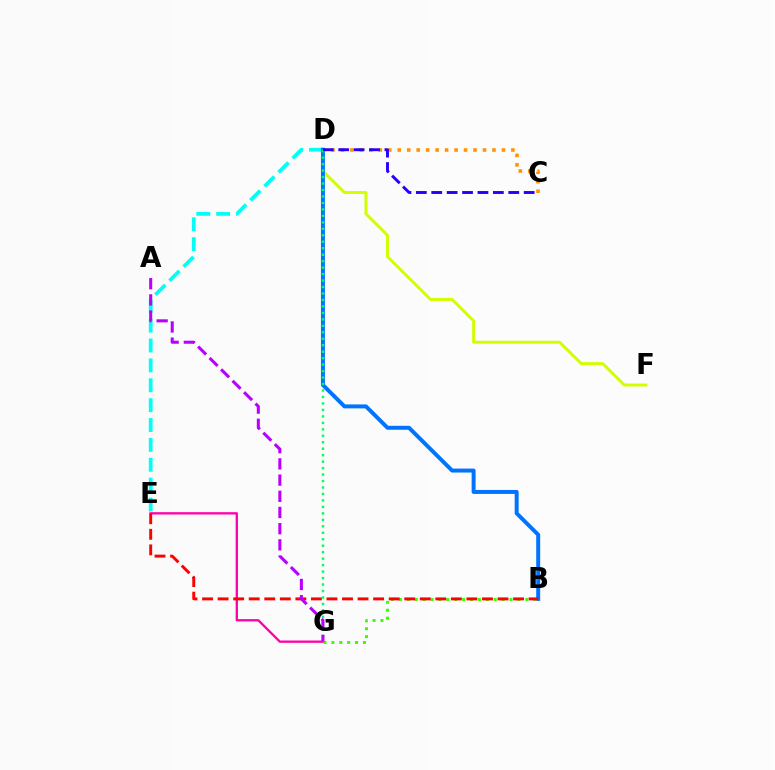{('D', 'F'): [{'color': '#d1ff00', 'line_style': 'solid', 'thickness': 2.12}], ('D', 'E'): [{'color': '#00fff6', 'line_style': 'dashed', 'thickness': 2.7}], ('E', 'G'): [{'color': '#ff00ac', 'line_style': 'solid', 'thickness': 1.68}], ('C', 'D'): [{'color': '#ff9400', 'line_style': 'dotted', 'thickness': 2.57}, {'color': '#2500ff', 'line_style': 'dashed', 'thickness': 2.09}], ('B', 'D'): [{'color': '#0074ff', 'line_style': 'solid', 'thickness': 2.85}], ('B', 'G'): [{'color': '#3dff00', 'line_style': 'dotted', 'thickness': 2.15}], ('B', 'E'): [{'color': '#ff0000', 'line_style': 'dashed', 'thickness': 2.11}], ('D', 'G'): [{'color': '#00ff5c', 'line_style': 'dotted', 'thickness': 1.76}], ('A', 'G'): [{'color': '#b900ff', 'line_style': 'dashed', 'thickness': 2.2}]}